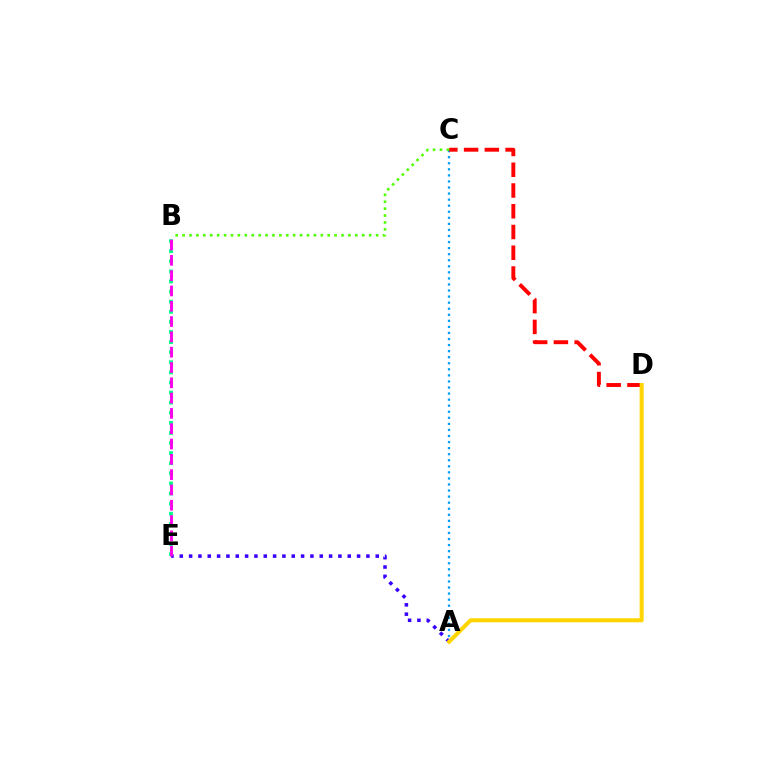{('B', 'E'): [{'color': '#00ff86', 'line_style': 'dotted', 'thickness': 2.74}, {'color': '#ff00ed', 'line_style': 'dashed', 'thickness': 2.08}], ('A', 'C'): [{'color': '#009eff', 'line_style': 'dotted', 'thickness': 1.65}], ('A', 'E'): [{'color': '#3700ff', 'line_style': 'dotted', 'thickness': 2.54}], ('C', 'D'): [{'color': '#ff0000', 'line_style': 'dashed', 'thickness': 2.82}], ('B', 'C'): [{'color': '#4fff00', 'line_style': 'dotted', 'thickness': 1.88}], ('A', 'D'): [{'color': '#ffd500', 'line_style': 'solid', 'thickness': 2.9}]}